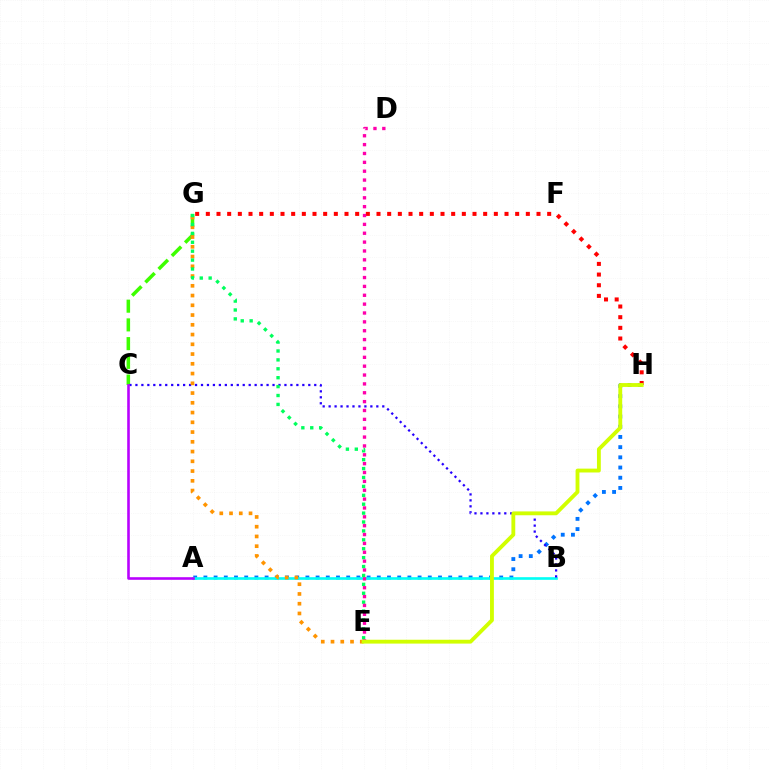{('C', 'G'): [{'color': '#3dff00', 'line_style': 'dashed', 'thickness': 2.54}], ('A', 'H'): [{'color': '#0074ff', 'line_style': 'dotted', 'thickness': 2.77}], ('A', 'B'): [{'color': '#00fff6', 'line_style': 'solid', 'thickness': 1.89}], ('B', 'C'): [{'color': '#2500ff', 'line_style': 'dotted', 'thickness': 1.62}], ('G', 'H'): [{'color': '#ff0000', 'line_style': 'dotted', 'thickness': 2.9}], ('E', 'G'): [{'color': '#ff9400', 'line_style': 'dotted', 'thickness': 2.65}, {'color': '#00ff5c', 'line_style': 'dotted', 'thickness': 2.42}], ('D', 'E'): [{'color': '#ff00ac', 'line_style': 'dotted', 'thickness': 2.41}], ('E', 'H'): [{'color': '#d1ff00', 'line_style': 'solid', 'thickness': 2.77}], ('A', 'C'): [{'color': '#b900ff', 'line_style': 'solid', 'thickness': 1.87}]}